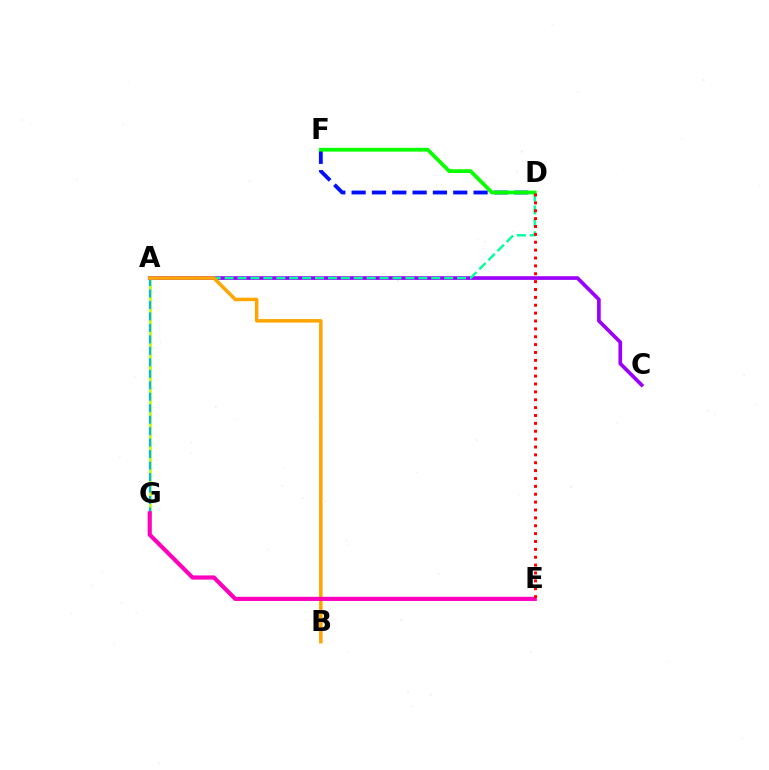{('D', 'F'): [{'color': '#0010ff', 'line_style': 'dashed', 'thickness': 2.76}, {'color': '#08ff00', 'line_style': 'solid', 'thickness': 2.72}], ('A', 'G'): [{'color': '#b3ff00', 'line_style': 'solid', 'thickness': 1.84}, {'color': '#00b5ff', 'line_style': 'dashed', 'thickness': 1.56}], ('A', 'C'): [{'color': '#9b00ff', 'line_style': 'solid', 'thickness': 2.65}], ('A', 'D'): [{'color': '#00ff9d', 'line_style': 'dashed', 'thickness': 1.75}], ('A', 'B'): [{'color': '#ffa500', 'line_style': 'solid', 'thickness': 2.52}], ('E', 'G'): [{'color': '#ff00bd', 'line_style': 'solid', 'thickness': 2.99}], ('D', 'E'): [{'color': '#ff0000', 'line_style': 'dotted', 'thickness': 2.14}]}